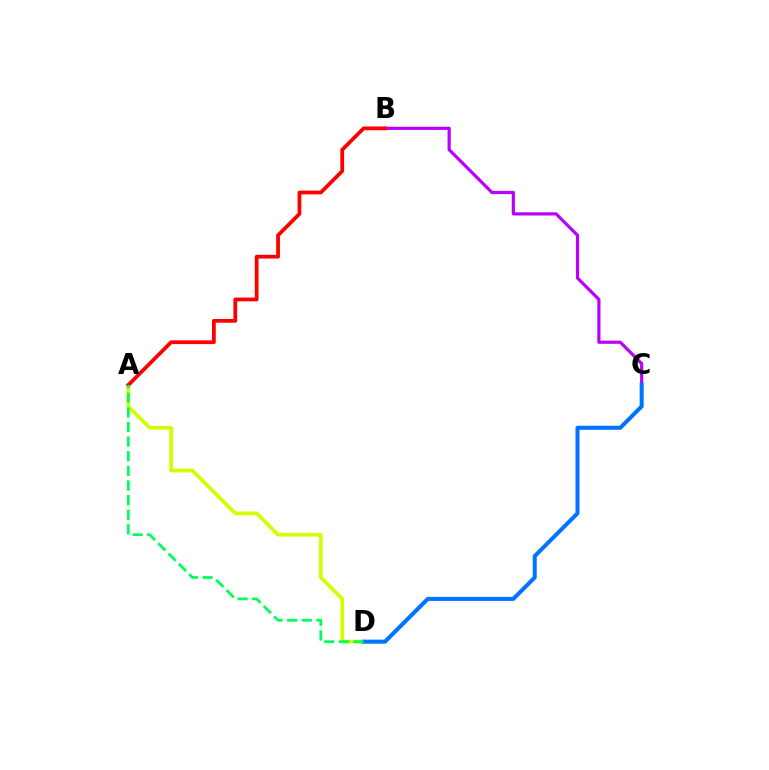{('B', 'C'): [{'color': '#b900ff', 'line_style': 'solid', 'thickness': 2.3}], ('A', 'D'): [{'color': '#d1ff00', 'line_style': 'solid', 'thickness': 2.65}, {'color': '#00ff5c', 'line_style': 'dashed', 'thickness': 1.99}], ('C', 'D'): [{'color': '#0074ff', 'line_style': 'solid', 'thickness': 2.91}], ('A', 'B'): [{'color': '#ff0000', 'line_style': 'solid', 'thickness': 2.71}]}